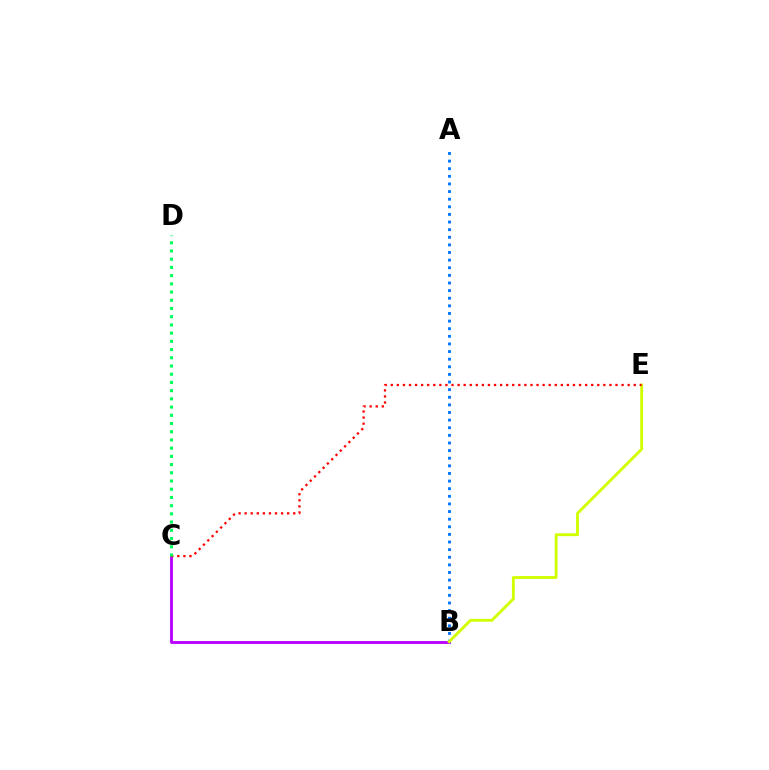{('B', 'C'): [{'color': '#b900ff', 'line_style': 'solid', 'thickness': 2.06}], ('A', 'B'): [{'color': '#0074ff', 'line_style': 'dotted', 'thickness': 2.07}], ('B', 'E'): [{'color': '#d1ff00', 'line_style': 'solid', 'thickness': 2.06}], ('C', 'E'): [{'color': '#ff0000', 'line_style': 'dotted', 'thickness': 1.65}], ('C', 'D'): [{'color': '#00ff5c', 'line_style': 'dotted', 'thickness': 2.23}]}